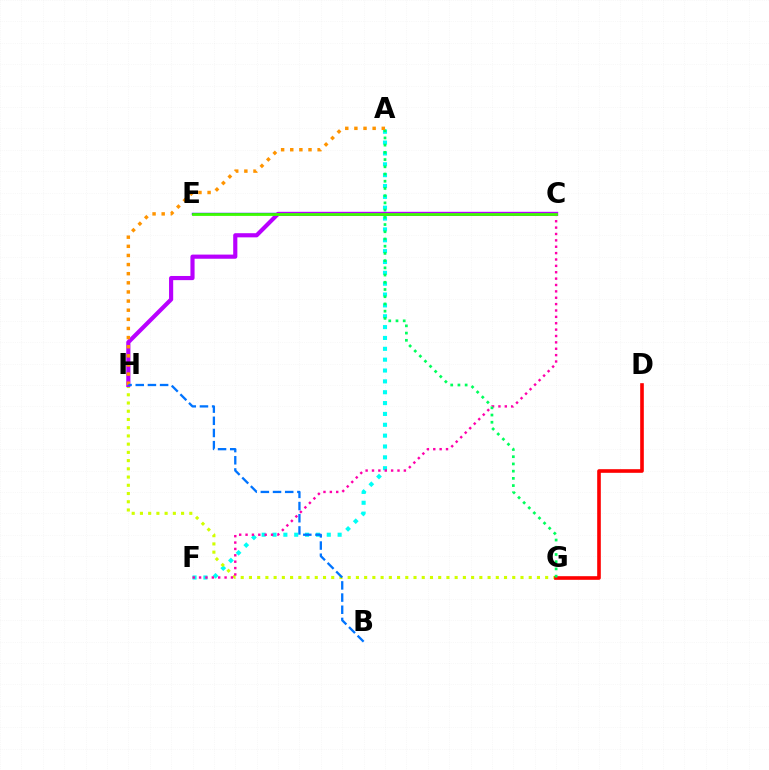{('A', 'F'): [{'color': '#00fff6', 'line_style': 'dotted', 'thickness': 2.95}], ('G', 'H'): [{'color': '#d1ff00', 'line_style': 'dotted', 'thickness': 2.24}], ('C', 'F'): [{'color': '#ff00ac', 'line_style': 'dotted', 'thickness': 1.73}], ('C', 'E'): [{'color': '#2500ff', 'line_style': 'solid', 'thickness': 1.72}, {'color': '#3dff00', 'line_style': 'solid', 'thickness': 1.99}], ('D', 'G'): [{'color': '#ff0000', 'line_style': 'solid', 'thickness': 2.61}], ('C', 'H'): [{'color': '#b900ff', 'line_style': 'solid', 'thickness': 2.99}], ('A', 'G'): [{'color': '#00ff5c', 'line_style': 'dotted', 'thickness': 1.96}], ('A', 'H'): [{'color': '#ff9400', 'line_style': 'dotted', 'thickness': 2.48}], ('B', 'H'): [{'color': '#0074ff', 'line_style': 'dashed', 'thickness': 1.65}]}